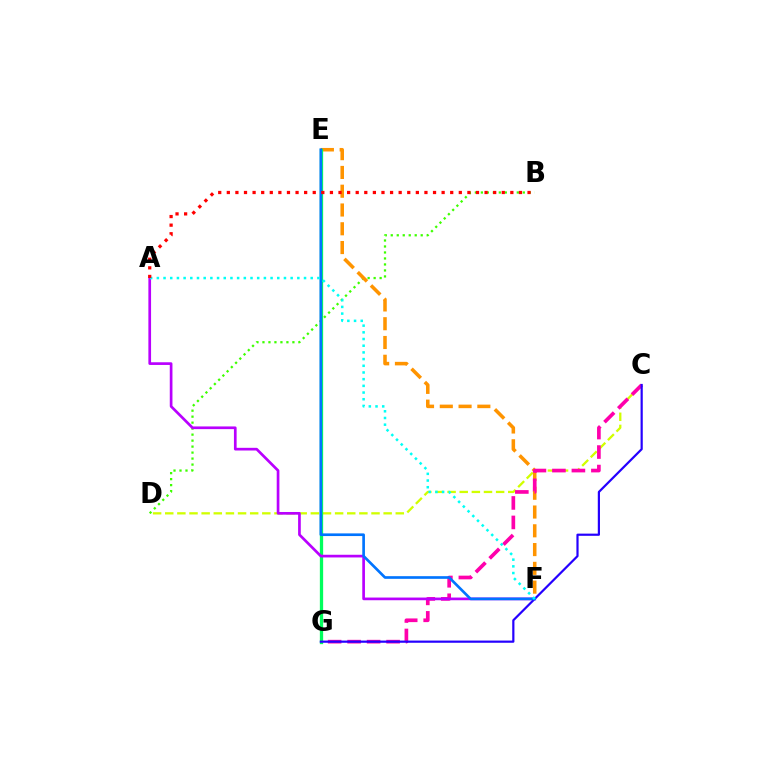{('C', 'D'): [{'color': '#d1ff00', 'line_style': 'dashed', 'thickness': 1.65}], ('B', 'D'): [{'color': '#3dff00', 'line_style': 'dotted', 'thickness': 1.63}], ('E', 'F'): [{'color': '#ff9400', 'line_style': 'dashed', 'thickness': 2.55}, {'color': '#0074ff', 'line_style': 'solid', 'thickness': 1.92}], ('C', 'G'): [{'color': '#ff00ac', 'line_style': 'dashed', 'thickness': 2.65}, {'color': '#2500ff', 'line_style': 'solid', 'thickness': 1.58}], ('E', 'G'): [{'color': '#00ff5c', 'line_style': 'solid', 'thickness': 2.37}], ('A', 'F'): [{'color': '#b900ff', 'line_style': 'solid', 'thickness': 1.93}, {'color': '#00fff6', 'line_style': 'dotted', 'thickness': 1.82}], ('A', 'B'): [{'color': '#ff0000', 'line_style': 'dotted', 'thickness': 2.33}]}